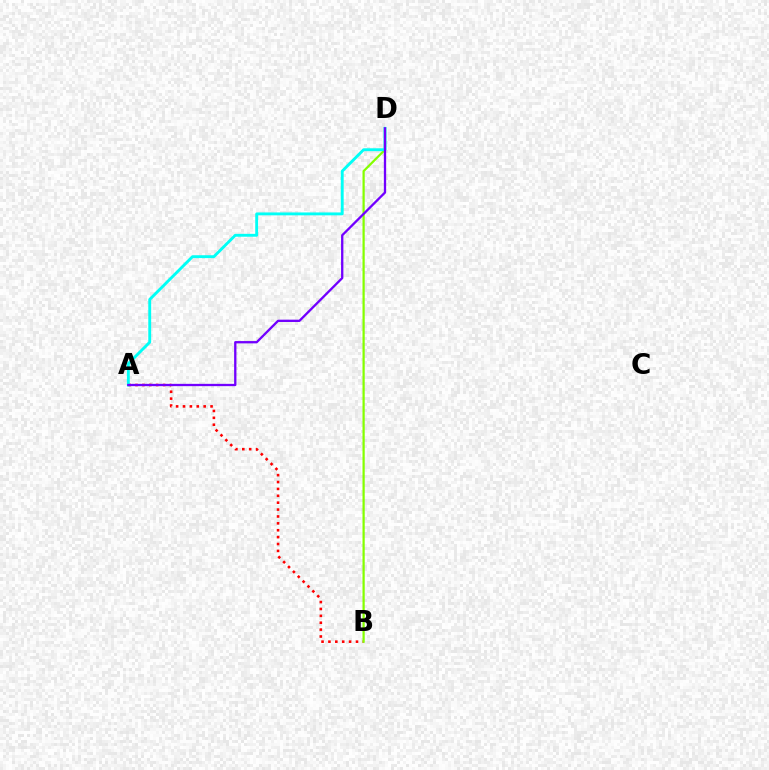{('A', 'B'): [{'color': '#ff0000', 'line_style': 'dotted', 'thickness': 1.87}], ('B', 'D'): [{'color': '#84ff00', 'line_style': 'solid', 'thickness': 1.61}], ('A', 'D'): [{'color': '#00fff6', 'line_style': 'solid', 'thickness': 2.08}, {'color': '#7200ff', 'line_style': 'solid', 'thickness': 1.66}]}